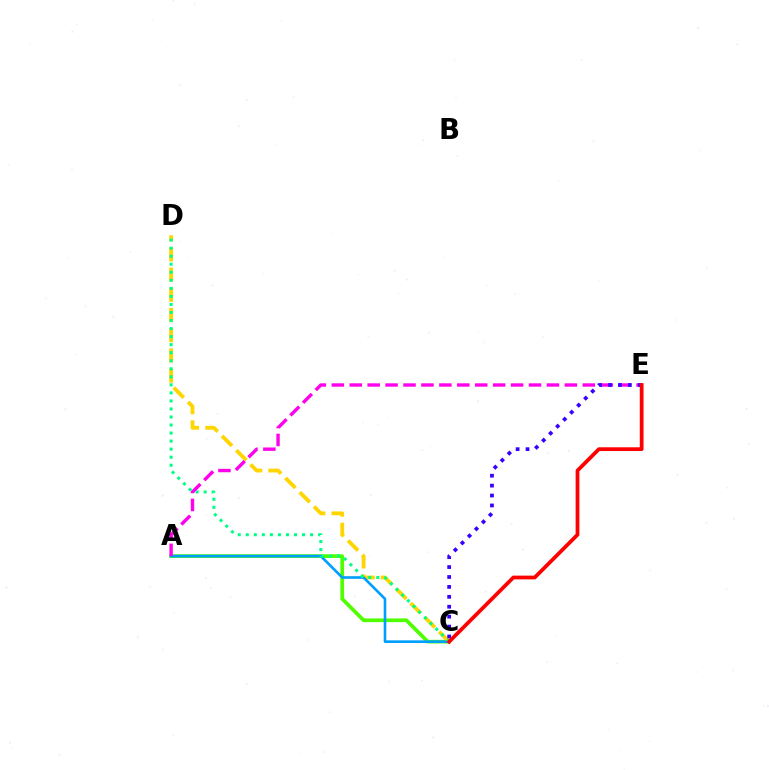{('A', 'C'): [{'color': '#4fff00', 'line_style': 'solid', 'thickness': 2.68}, {'color': '#009eff', 'line_style': 'solid', 'thickness': 1.9}], ('C', 'D'): [{'color': '#ffd500', 'line_style': 'dashed', 'thickness': 2.74}, {'color': '#00ff86', 'line_style': 'dotted', 'thickness': 2.18}], ('A', 'E'): [{'color': '#ff00ed', 'line_style': 'dashed', 'thickness': 2.44}], ('C', 'E'): [{'color': '#3700ff', 'line_style': 'dotted', 'thickness': 2.69}, {'color': '#ff0000', 'line_style': 'solid', 'thickness': 2.71}]}